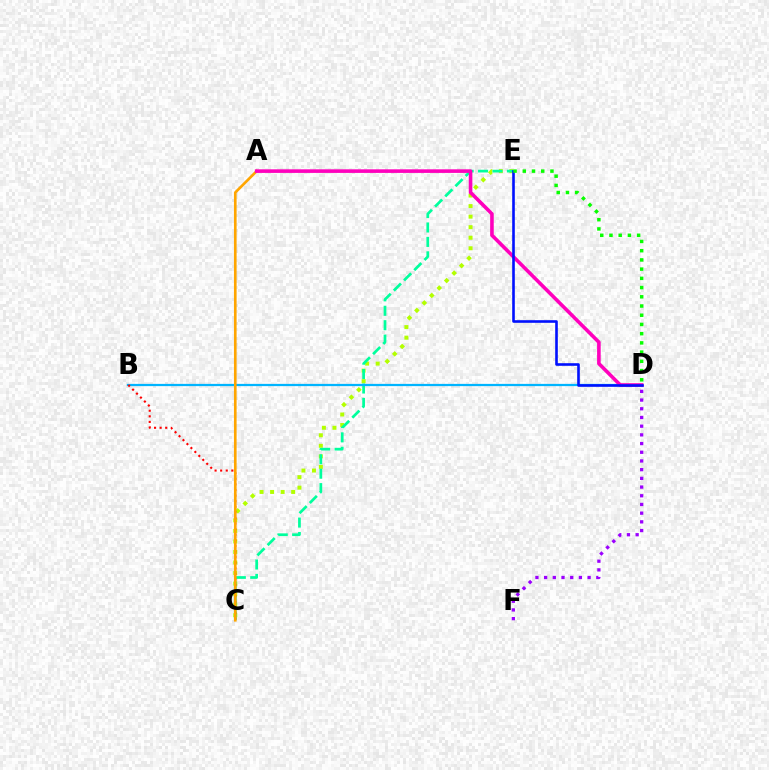{('D', 'F'): [{'color': '#9b00ff', 'line_style': 'dotted', 'thickness': 2.36}], ('C', 'E'): [{'color': '#b3ff00', 'line_style': 'dotted', 'thickness': 2.86}, {'color': '#00ff9d', 'line_style': 'dashed', 'thickness': 1.96}], ('B', 'D'): [{'color': '#00b5ff', 'line_style': 'solid', 'thickness': 1.62}], ('B', 'C'): [{'color': '#ff0000', 'line_style': 'dotted', 'thickness': 1.52}], ('A', 'C'): [{'color': '#ffa500', 'line_style': 'solid', 'thickness': 1.91}], ('A', 'D'): [{'color': '#ff00bd', 'line_style': 'solid', 'thickness': 2.59}], ('D', 'E'): [{'color': '#0010ff', 'line_style': 'solid', 'thickness': 1.88}, {'color': '#08ff00', 'line_style': 'dotted', 'thickness': 2.51}]}